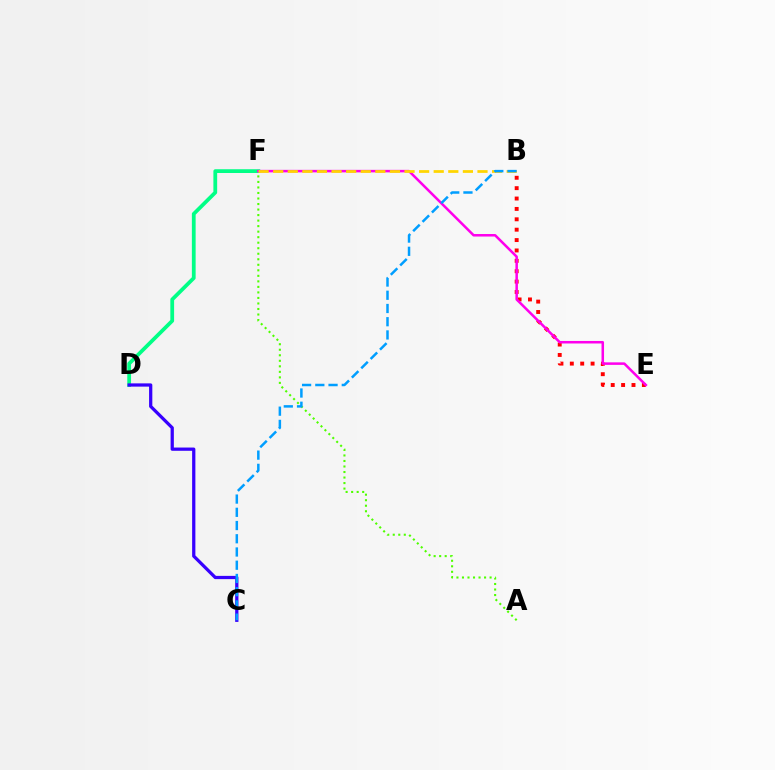{('D', 'F'): [{'color': '#00ff86', 'line_style': 'solid', 'thickness': 2.71}], ('B', 'E'): [{'color': '#ff0000', 'line_style': 'dotted', 'thickness': 2.82}], ('A', 'F'): [{'color': '#4fff00', 'line_style': 'dotted', 'thickness': 1.5}], ('E', 'F'): [{'color': '#ff00ed', 'line_style': 'solid', 'thickness': 1.82}], ('C', 'D'): [{'color': '#3700ff', 'line_style': 'solid', 'thickness': 2.34}], ('B', 'F'): [{'color': '#ffd500', 'line_style': 'dashed', 'thickness': 1.98}], ('B', 'C'): [{'color': '#009eff', 'line_style': 'dashed', 'thickness': 1.8}]}